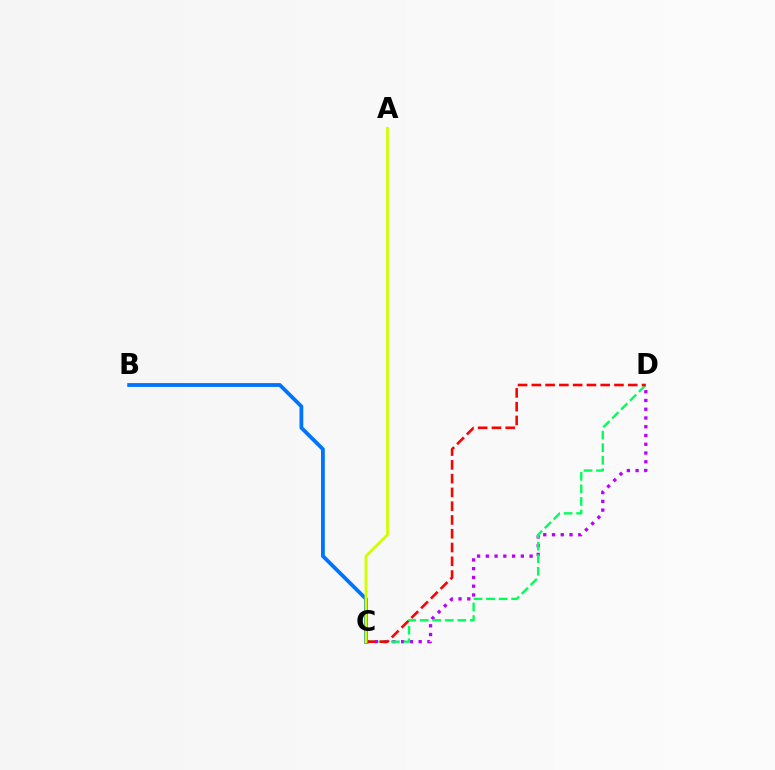{('C', 'D'): [{'color': '#b900ff', 'line_style': 'dotted', 'thickness': 2.38}, {'color': '#00ff5c', 'line_style': 'dashed', 'thickness': 1.7}, {'color': '#ff0000', 'line_style': 'dashed', 'thickness': 1.87}], ('B', 'C'): [{'color': '#0074ff', 'line_style': 'solid', 'thickness': 2.74}], ('A', 'C'): [{'color': '#d1ff00', 'line_style': 'solid', 'thickness': 2.02}]}